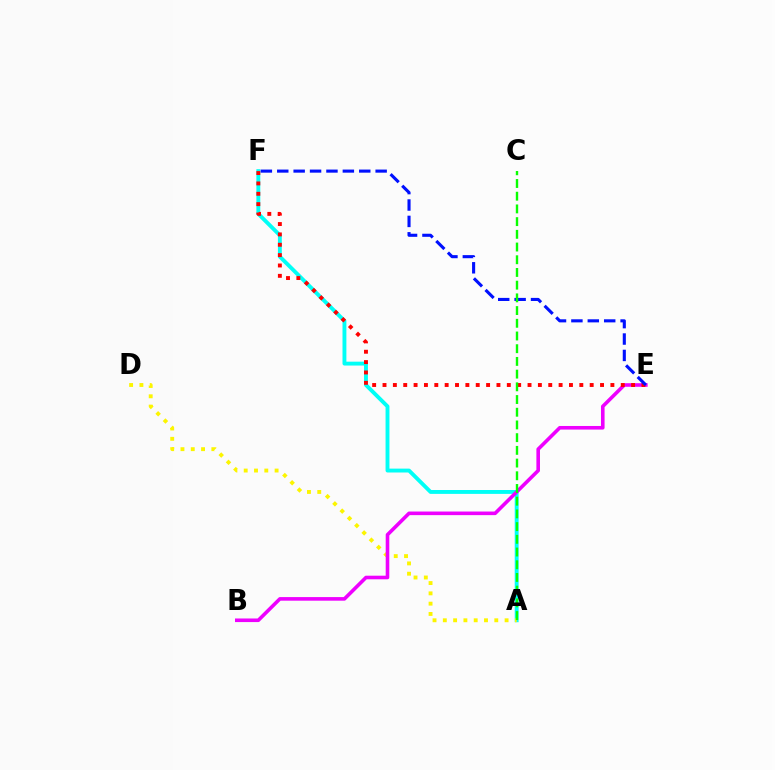{('A', 'F'): [{'color': '#00fff6', 'line_style': 'solid', 'thickness': 2.79}], ('A', 'D'): [{'color': '#fcf500', 'line_style': 'dotted', 'thickness': 2.8}], ('B', 'E'): [{'color': '#ee00ff', 'line_style': 'solid', 'thickness': 2.59}], ('E', 'F'): [{'color': '#ff0000', 'line_style': 'dotted', 'thickness': 2.81}, {'color': '#0010ff', 'line_style': 'dashed', 'thickness': 2.23}], ('A', 'C'): [{'color': '#08ff00', 'line_style': 'dashed', 'thickness': 1.73}]}